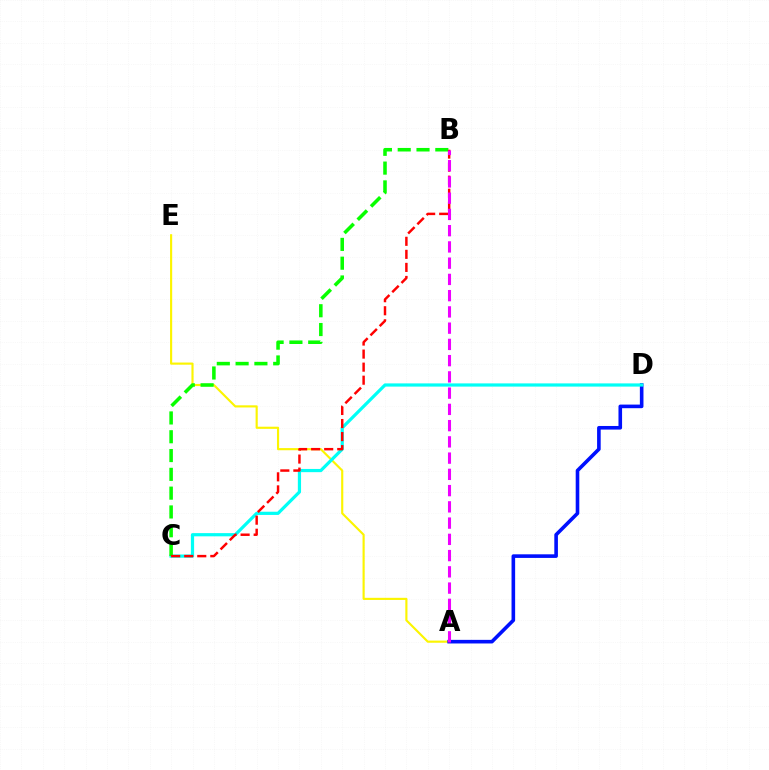{('A', 'E'): [{'color': '#fcf500', 'line_style': 'solid', 'thickness': 1.55}], ('A', 'D'): [{'color': '#0010ff', 'line_style': 'solid', 'thickness': 2.6}], ('C', 'D'): [{'color': '#00fff6', 'line_style': 'solid', 'thickness': 2.31}], ('B', 'C'): [{'color': '#08ff00', 'line_style': 'dashed', 'thickness': 2.55}, {'color': '#ff0000', 'line_style': 'dashed', 'thickness': 1.77}], ('A', 'B'): [{'color': '#ee00ff', 'line_style': 'dashed', 'thickness': 2.21}]}